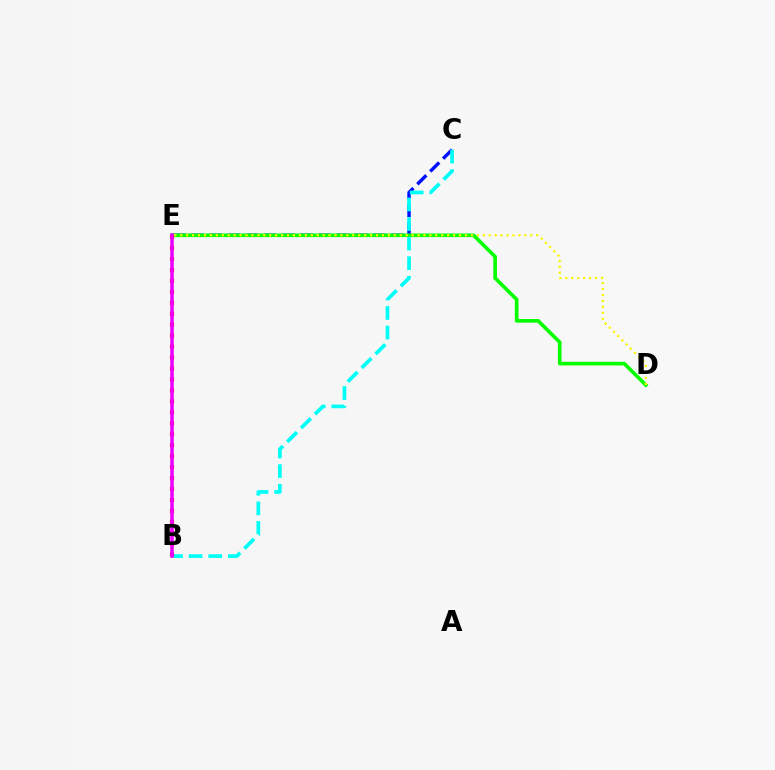{('C', 'E'): [{'color': '#0010ff', 'line_style': 'dashed', 'thickness': 2.46}], ('D', 'E'): [{'color': '#08ff00', 'line_style': 'solid', 'thickness': 2.64}, {'color': '#fcf500', 'line_style': 'dotted', 'thickness': 1.61}], ('B', 'C'): [{'color': '#00fff6', 'line_style': 'dashed', 'thickness': 2.66}], ('B', 'E'): [{'color': '#ff0000', 'line_style': 'dotted', 'thickness': 2.98}, {'color': '#ee00ff', 'line_style': 'solid', 'thickness': 2.54}]}